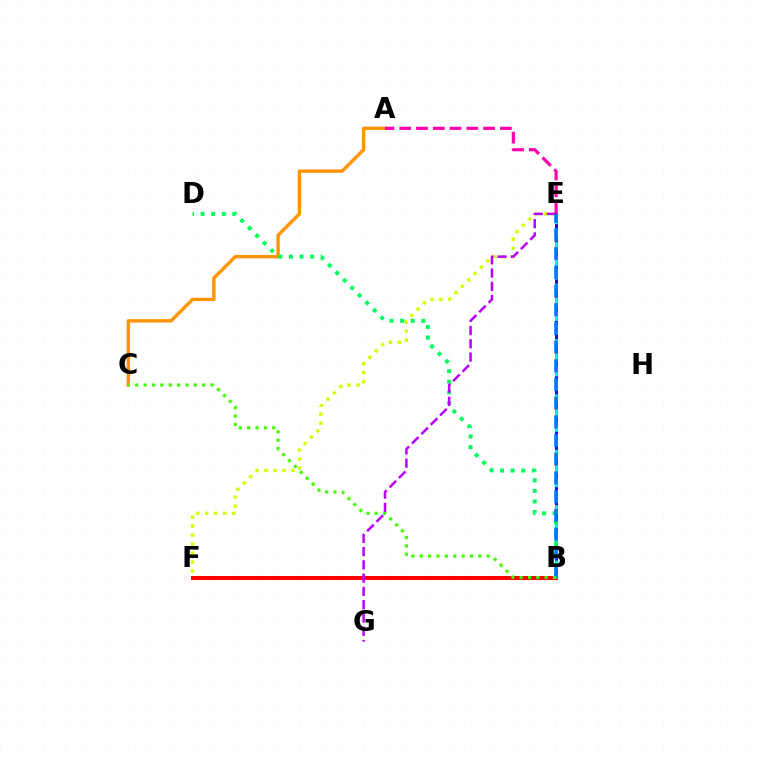{('B', 'E'): [{'color': '#2500ff', 'line_style': 'solid', 'thickness': 2.16}, {'color': '#00fff6', 'line_style': 'dashed', 'thickness': 1.88}, {'color': '#0074ff', 'line_style': 'dashed', 'thickness': 2.54}], ('A', 'C'): [{'color': '#ff9400', 'line_style': 'solid', 'thickness': 2.43}], ('E', 'F'): [{'color': '#d1ff00', 'line_style': 'dotted', 'thickness': 2.44}], ('A', 'E'): [{'color': '#ff00ac', 'line_style': 'dashed', 'thickness': 2.28}], ('B', 'F'): [{'color': '#ff0000', 'line_style': 'solid', 'thickness': 2.9}], ('B', 'D'): [{'color': '#00ff5c', 'line_style': 'dotted', 'thickness': 2.88}], ('E', 'G'): [{'color': '#b900ff', 'line_style': 'dashed', 'thickness': 1.8}], ('B', 'C'): [{'color': '#3dff00', 'line_style': 'dotted', 'thickness': 2.27}]}